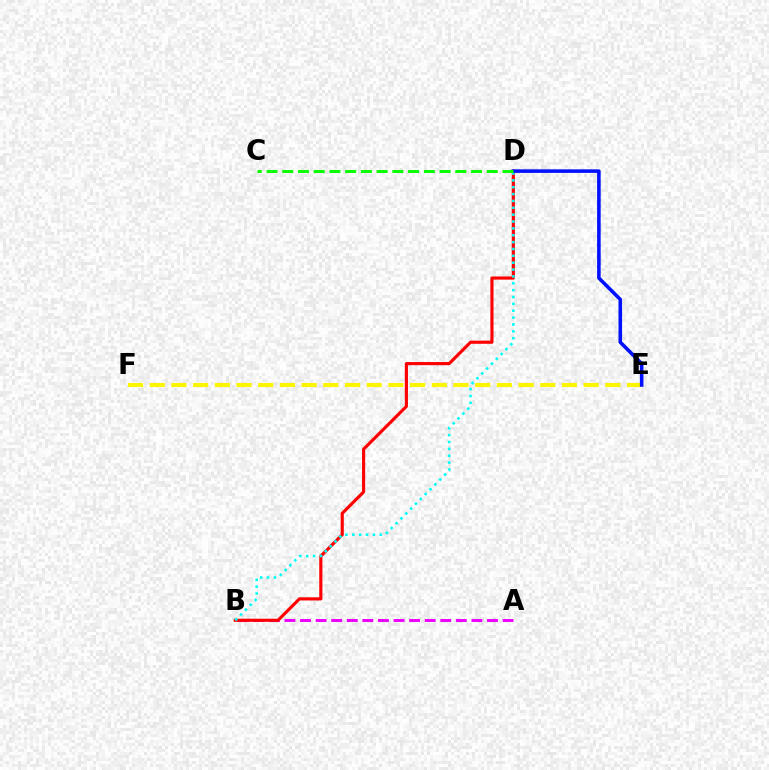{('A', 'B'): [{'color': '#ee00ff', 'line_style': 'dashed', 'thickness': 2.12}], ('E', 'F'): [{'color': '#fcf500', 'line_style': 'dashed', 'thickness': 2.95}], ('B', 'D'): [{'color': '#ff0000', 'line_style': 'solid', 'thickness': 2.26}, {'color': '#00fff6', 'line_style': 'dotted', 'thickness': 1.86}], ('D', 'E'): [{'color': '#0010ff', 'line_style': 'solid', 'thickness': 2.57}], ('C', 'D'): [{'color': '#08ff00', 'line_style': 'dashed', 'thickness': 2.14}]}